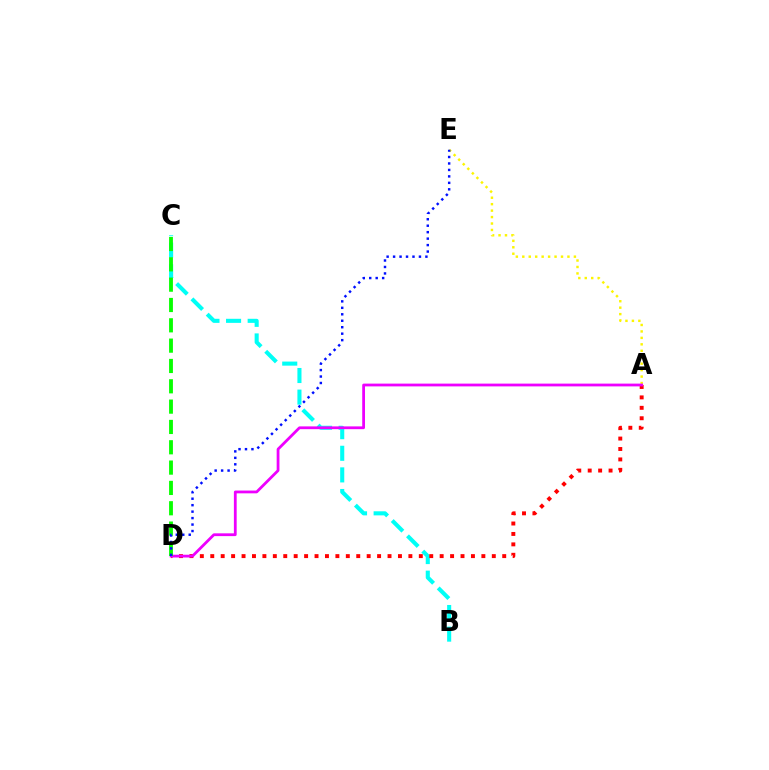{('A', 'E'): [{'color': '#fcf500', 'line_style': 'dotted', 'thickness': 1.75}], ('B', 'C'): [{'color': '#00fff6', 'line_style': 'dashed', 'thickness': 2.94}], ('A', 'D'): [{'color': '#ff0000', 'line_style': 'dotted', 'thickness': 2.83}, {'color': '#ee00ff', 'line_style': 'solid', 'thickness': 2.0}], ('C', 'D'): [{'color': '#08ff00', 'line_style': 'dashed', 'thickness': 2.76}], ('D', 'E'): [{'color': '#0010ff', 'line_style': 'dotted', 'thickness': 1.76}]}